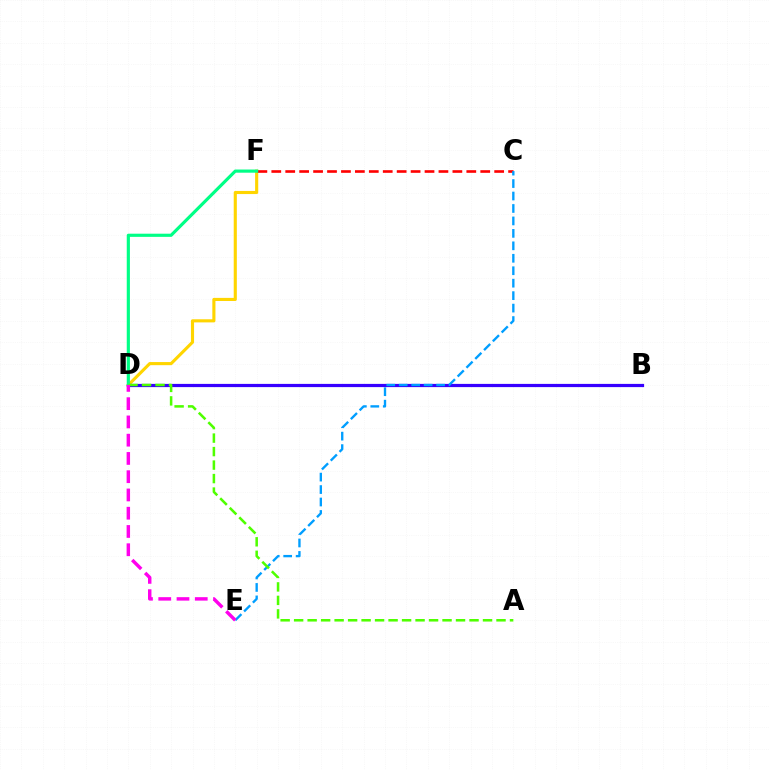{('D', 'F'): [{'color': '#ffd500', 'line_style': 'solid', 'thickness': 2.24}, {'color': '#00ff86', 'line_style': 'solid', 'thickness': 2.28}], ('B', 'D'): [{'color': '#3700ff', 'line_style': 'solid', 'thickness': 2.31}], ('C', 'F'): [{'color': '#ff0000', 'line_style': 'dashed', 'thickness': 1.89}], ('C', 'E'): [{'color': '#009eff', 'line_style': 'dashed', 'thickness': 1.69}], ('A', 'D'): [{'color': '#4fff00', 'line_style': 'dashed', 'thickness': 1.83}], ('D', 'E'): [{'color': '#ff00ed', 'line_style': 'dashed', 'thickness': 2.48}]}